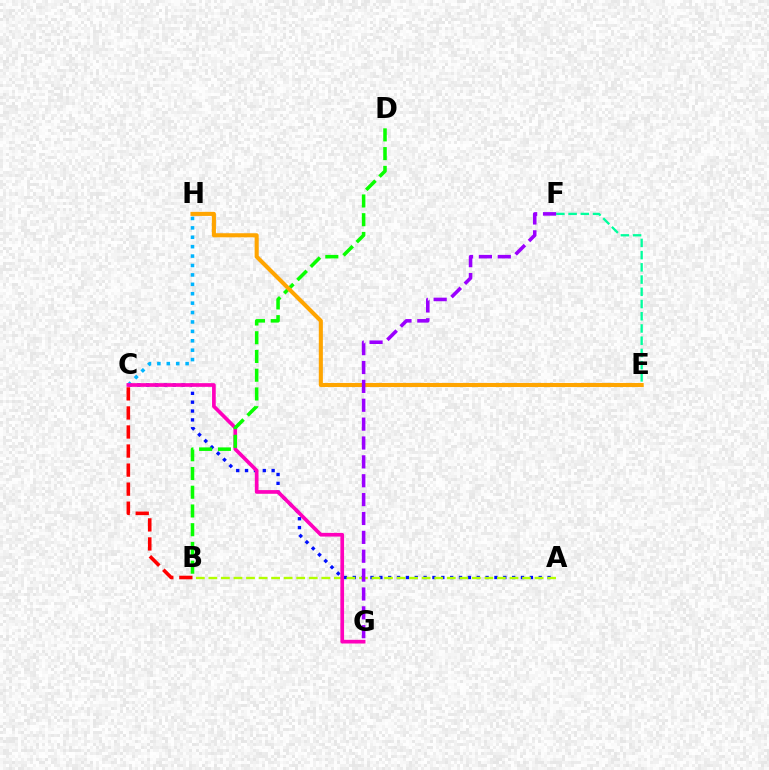{('E', 'F'): [{'color': '#00ff9d', 'line_style': 'dashed', 'thickness': 1.66}], ('A', 'C'): [{'color': '#0010ff', 'line_style': 'dotted', 'thickness': 2.41}], ('C', 'H'): [{'color': '#00b5ff', 'line_style': 'dotted', 'thickness': 2.56}], ('B', 'C'): [{'color': '#ff0000', 'line_style': 'dashed', 'thickness': 2.59}], ('A', 'B'): [{'color': '#b3ff00', 'line_style': 'dashed', 'thickness': 1.7}], ('C', 'G'): [{'color': '#ff00bd', 'line_style': 'solid', 'thickness': 2.65}], ('B', 'D'): [{'color': '#08ff00', 'line_style': 'dashed', 'thickness': 2.55}], ('E', 'H'): [{'color': '#ffa500', 'line_style': 'solid', 'thickness': 2.94}], ('F', 'G'): [{'color': '#9b00ff', 'line_style': 'dashed', 'thickness': 2.56}]}